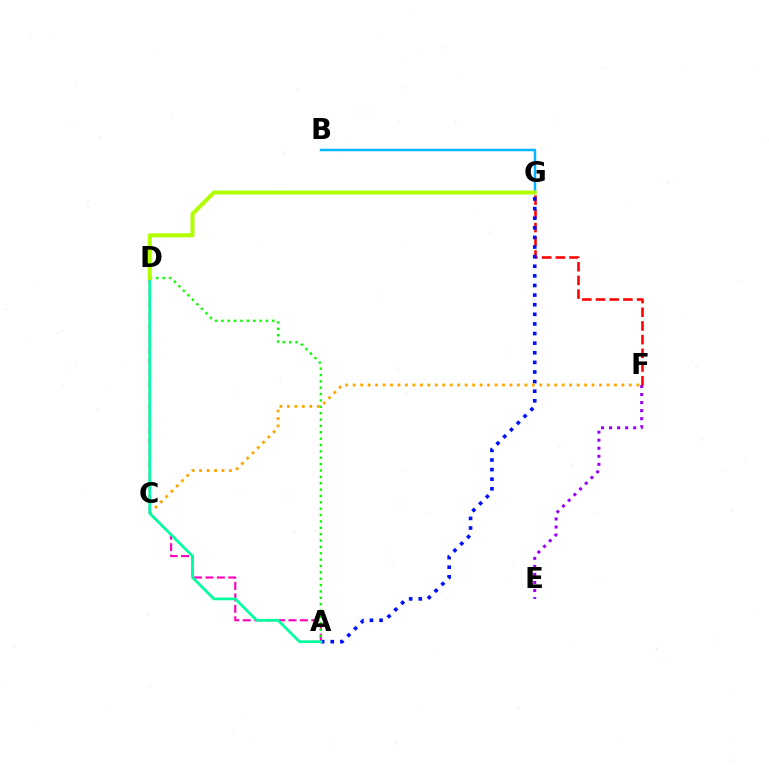{('A', 'D'): [{'color': '#ff00bd', 'line_style': 'dashed', 'thickness': 1.55}, {'color': '#08ff00', 'line_style': 'dotted', 'thickness': 1.73}, {'color': '#00ff9d', 'line_style': 'solid', 'thickness': 1.96}], ('E', 'F'): [{'color': '#9b00ff', 'line_style': 'dotted', 'thickness': 2.18}], ('F', 'G'): [{'color': '#ff0000', 'line_style': 'dashed', 'thickness': 1.86}], ('A', 'G'): [{'color': '#0010ff', 'line_style': 'dotted', 'thickness': 2.61}], ('C', 'F'): [{'color': '#ffa500', 'line_style': 'dotted', 'thickness': 2.03}], ('B', 'G'): [{'color': '#00b5ff', 'line_style': 'solid', 'thickness': 1.79}], ('D', 'G'): [{'color': '#b3ff00', 'line_style': 'solid', 'thickness': 2.88}]}